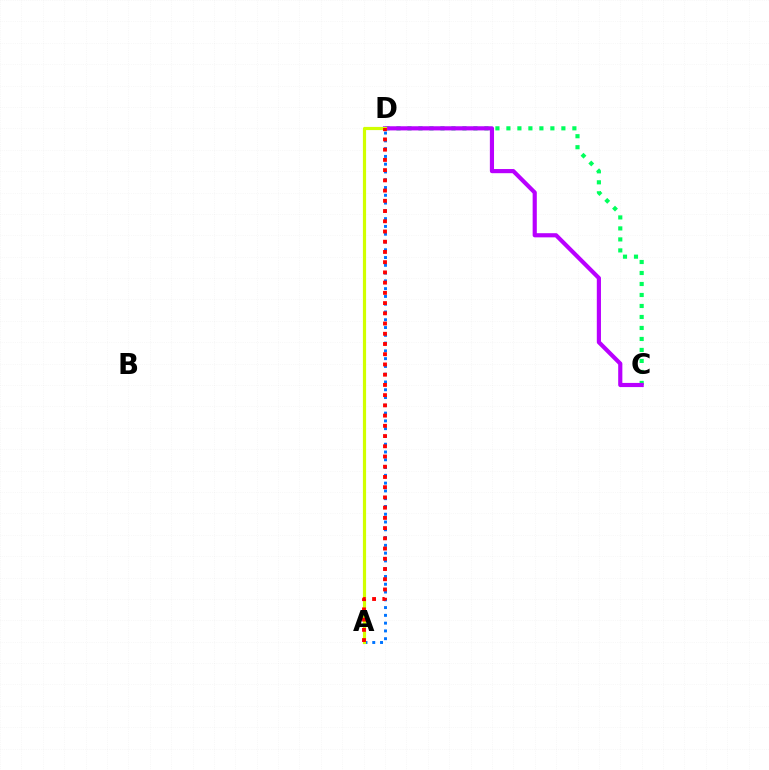{('C', 'D'): [{'color': '#00ff5c', 'line_style': 'dotted', 'thickness': 2.99}, {'color': '#b900ff', 'line_style': 'solid', 'thickness': 2.99}], ('A', 'D'): [{'color': '#0074ff', 'line_style': 'dotted', 'thickness': 2.11}, {'color': '#d1ff00', 'line_style': 'solid', 'thickness': 2.29}, {'color': '#ff0000', 'line_style': 'dotted', 'thickness': 2.78}]}